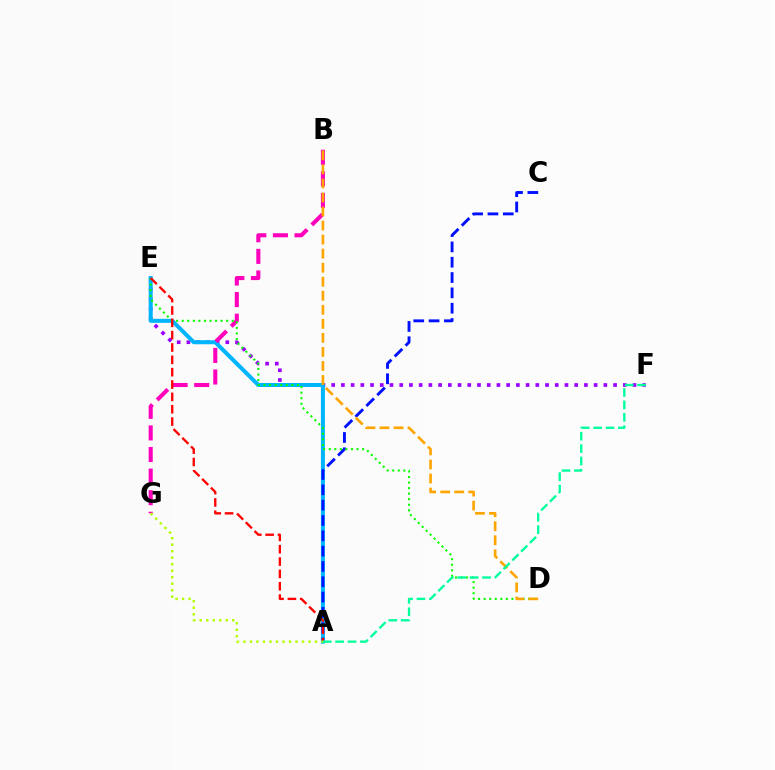{('E', 'F'): [{'color': '#9b00ff', 'line_style': 'dotted', 'thickness': 2.64}], ('A', 'E'): [{'color': '#00b5ff', 'line_style': 'solid', 'thickness': 2.89}, {'color': '#ff0000', 'line_style': 'dashed', 'thickness': 1.68}], ('B', 'G'): [{'color': '#ff00bd', 'line_style': 'dashed', 'thickness': 2.93}], ('A', 'C'): [{'color': '#0010ff', 'line_style': 'dashed', 'thickness': 2.08}], ('D', 'E'): [{'color': '#08ff00', 'line_style': 'dotted', 'thickness': 1.51}], ('B', 'D'): [{'color': '#ffa500', 'line_style': 'dashed', 'thickness': 1.91}], ('A', 'G'): [{'color': '#b3ff00', 'line_style': 'dotted', 'thickness': 1.77}], ('A', 'F'): [{'color': '#00ff9d', 'line_style': 'dashed', 'thickness': 1.68}]}